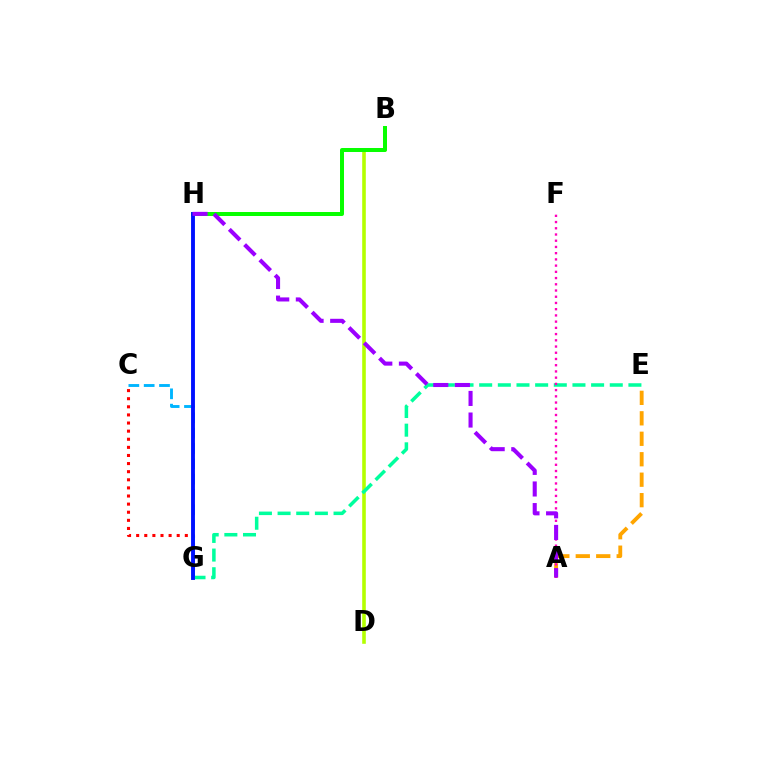{('B', 'D'): [{'color': '#b3ff00', 'line_style': 'solid', 'thickness': 2.59}], ('A', 'E'): [{'color': '#ffa500', 'line_style': 'dashed', 'thickness': 2.78}], ('C', 'G'): [{'color': '#ff0000', 'line_style': 'dotted', 'thickness': 2.2}, {'color': '#00b5ff', 'line_style': 'dashed', 'thickness': 2.08}], ('E', 'G'): [{'color': '#00ff9d', 'line_style': 'dashed', 'thickness': 2.53}], ('A', 'F'): [{'color': '#ff00bd', 'line_style': 'dotted', 'thickness': 1.69}], ('B', 'H'): [{'color': '#08ff00', 'line_style': 'solid', 'thickness': 2.87}], ('G', 'H'): [{'color': '#0010ff', 'line_style': 'solid', 'thickness': 2.79}], ('A', 'H'): [{'color': '#9b00ff', 'line_style': 'dashed', 'thickness': 2.94}]}